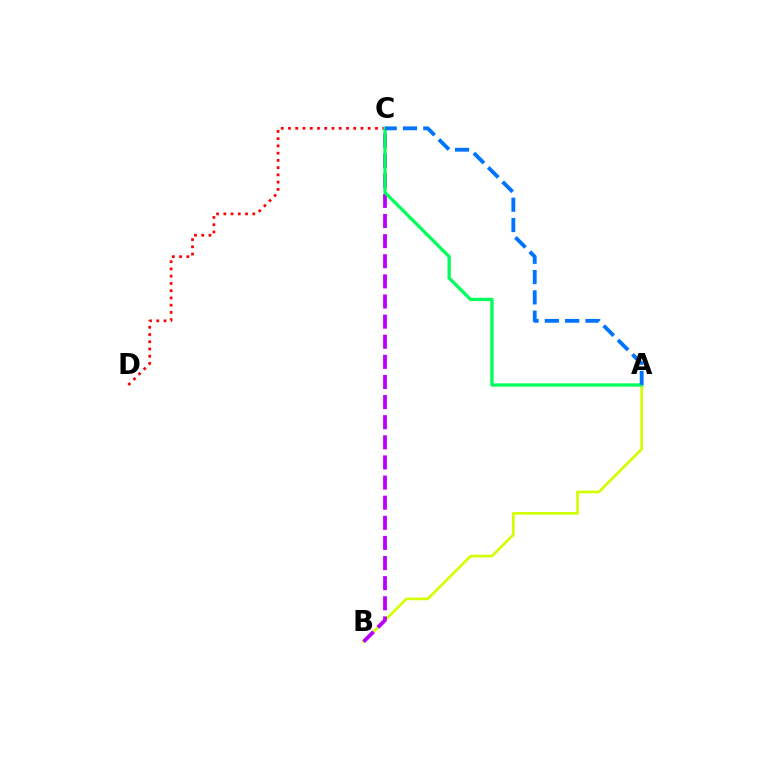{('A', 'B'): [{'color': '#d1ff00', 'line_style': 'solid', 'thickness': 1.92}], ('B', 'C'): [{'color': '#b900ff', 'line_style': 'dashed', 'thickness': 2.73}], ('C', 'D'): [{'color': '#ff0000', 'line_style': 'dotted', 'thickness': 1.97}], ('A', 'C'): [{'color': '#00ff5c', 'line_style': 'solid', 'thickness': 2.38}, {'color': '#0074ff', 'line_style': 'dashed', 'thickness': 2.76}]}